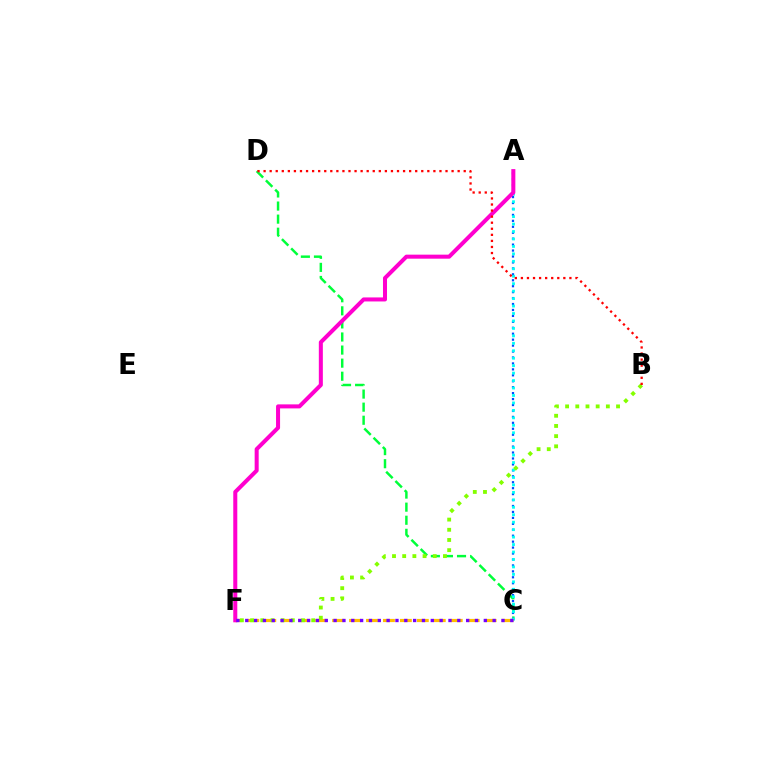{('C', 'D'): [{'color': '#00ff39', 'line_style': 'dashed', 'thickness': 1.78}], ('A', 'C'): [{'color': '#004bff', 'line_style': 'dotted', 'thickness': 1.61}, {'color': '#00fff6', 'line_style': 'dotted', 'thickness': 2.03}], ('C', 'F'): [{'color': '#ffbd00', 'line_style': 'dashed', 'thickness': 2.3}, {'color': '#7200ff', 'line_style': 'dotted', 'thickness': 2.4}], ('A', 'F'): [{'color': '#ff00cf', 'line_style': 'solid', 'thickness': 2.9}], ('B', 'F'): [{'color': '#84ff00', 'line_style': 'dotted', 'thickness': 2.77}], ('B', 'D'): [{'color': '#ff0000', 'line_style': 'dotted', 'thickness': 1.65}]}